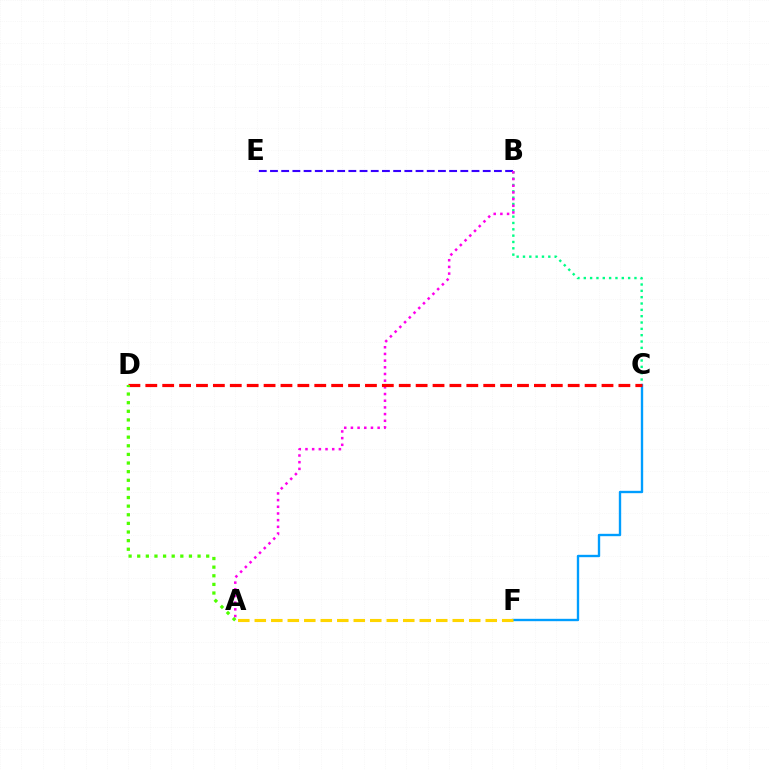{('B', 'C'): [{'color': '#00ff86', 'line_style': 'dotted', 'thickness': 1.72}], ('B', 'E'): [{'color': '#3700ff', 'line_style': 'dashed', 'thickness': 1.52}], ('A', 'B'): [{'color': '#ff00ed', 'line_style': 'dotted', 'thickness': 1.82}], ('C', 'F'): [{'color': '#009eff', 'line_style': 'solid', 'thickness': 1.71}], ('C', 'D'): [{'color': '#ff0000', 'line_style': 'dashed', 'thickness': 2.3}], ('A', 'F'): [{'color': '#ffd500', 'line_style': 'dashed', 'thickness': 2.24}], ('A', 'D'): [{'color': '#4fff00', 'line_style': 'dotted', 'thickness': 2.34}]}